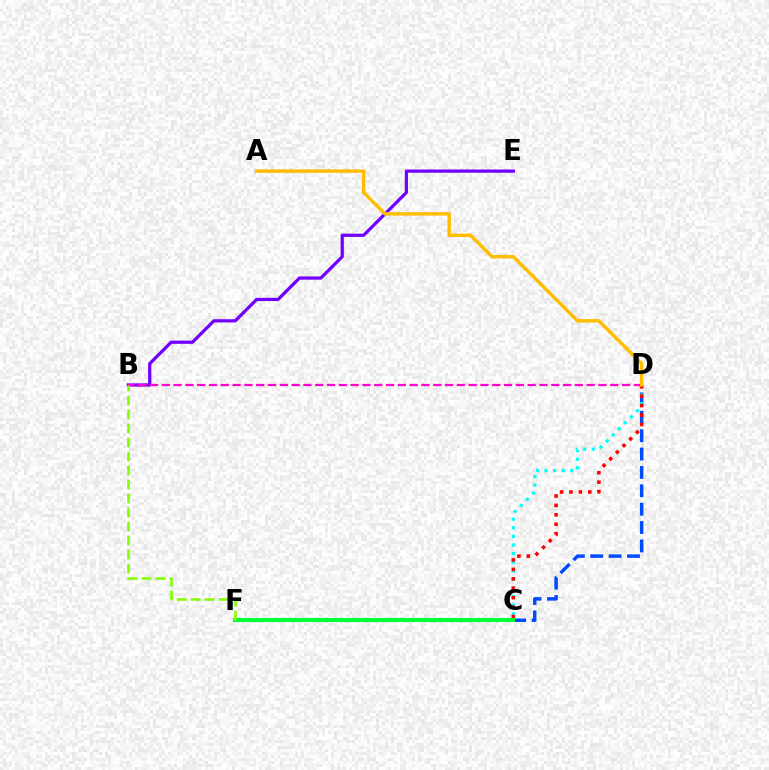{('C', 'D'): [{'color': '#004bff', 'line_style': 'dashed', 'thickness': 2.5}, {'color': '#00fff6', 'line_style': 'dotted', 'thickness': 2.33}], ('D', 'F'): [{'color': '#ff0000', 'line_style': 'dotted', 'thickness': 2.56}], ('C', 'F'): [{'color': '#00ff39', 'line_style': 'solid', 'thickness': 2.94}], ('B', 'E'): [{'color': '#7200ff', 'line_style': 'solid', 'thickness': 2.33}], ('B', 'D'): [{'color': '#ff00cf', 'line_style': 'dashed', 'thickness': 1.6}], ('B', 'F'): [{'color': '#84ff00', 'line_style': 'dashed', 'thickness': 1.9}], ('A', 'D'): [{'color': '#ffbd00', 'line_style': 'solid', 'thickness': 2.48}]}